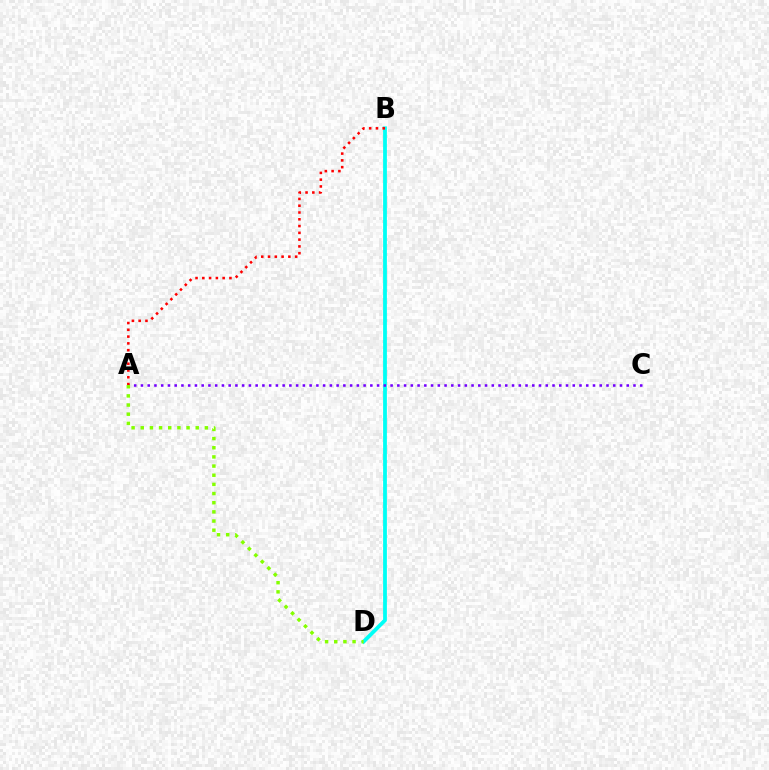{('B', 'D'): [{'color': '#00fff6', 'line_style': 'solid', 'thickness': 2.72}], ('A', 'C'): [{'color': '#7200ff', 'line_style': 'dotted', 'thickness': 1.83}], ('A', 'D'): [{'color': '#84ff00', 'line_style': 'dotted', 'thickness': 2.49}], ('A', 'B'): [{'color': '#ff0000', 'line_style': 'dotted', 'thickness': 1.84}]}